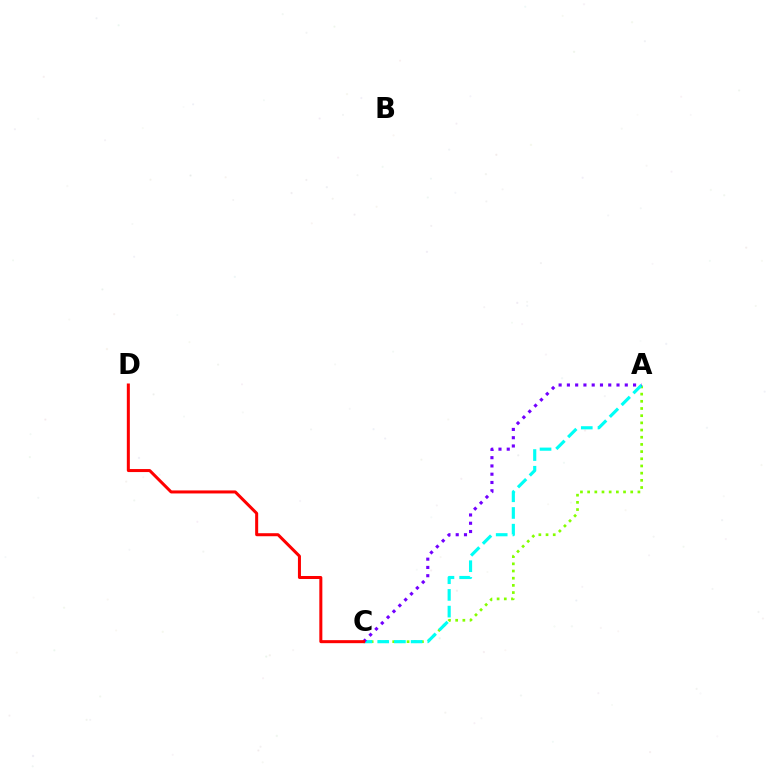{('A', 'C'): [{'color': '#84ff00', 'line_style': 'dotted', 'thickness': 1.95}, {'color': '#00fff6', 'line_style': 'dashed', 'thickness': 2.27}, {'color': '#7200ff', 'line_style': 'dotted', 'thickness': 2.25}], ('C', 'D'): [{'color': '#ff0000', 'line_style': 'solid', 'thickness': 2.17}]}